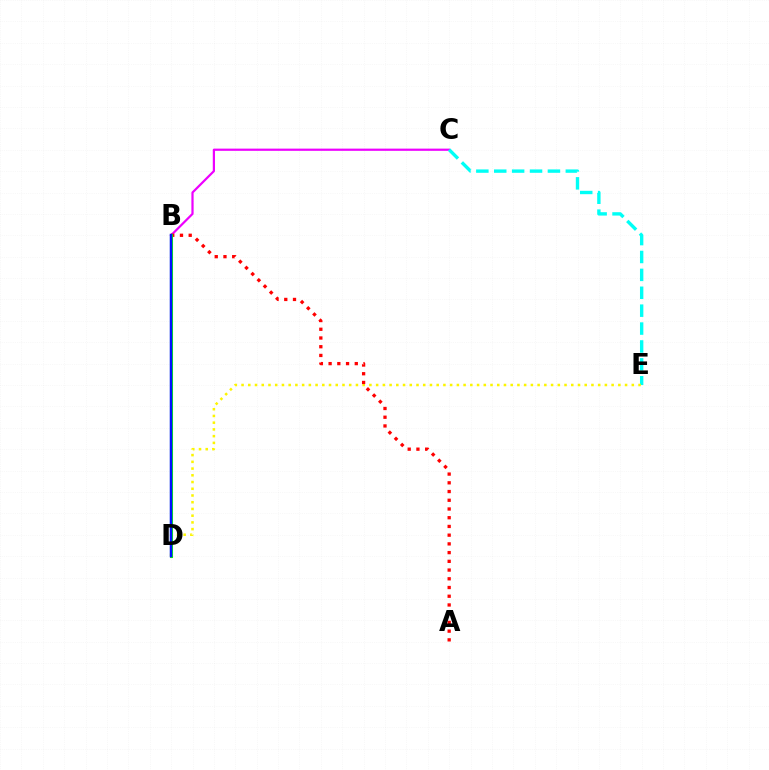{('B', 'C'): [{'color': '#ee00ff', 'line_style': 'solid', 'thickness': 1.59}], ('C', 'E'): [{'color': '#00fff6', 'line_style': 'dashed', 'thickness': 2.43}], ('D', 'E'): [{'color': '#fcf500', 'line_style': 'dotted', 'thickness': 1.83}], ('A', 'B'): [{'color': '#ff0000', 'line_style': 'dotted', 'thickness': 2.37}], ('B', 'D'): [{'color': '#08ff00', 'line_style': 'solid', 'thickness': 2.21}, {'color': '#0010ff', 'line_style': 'solid', 'thickness': 1.8}]}